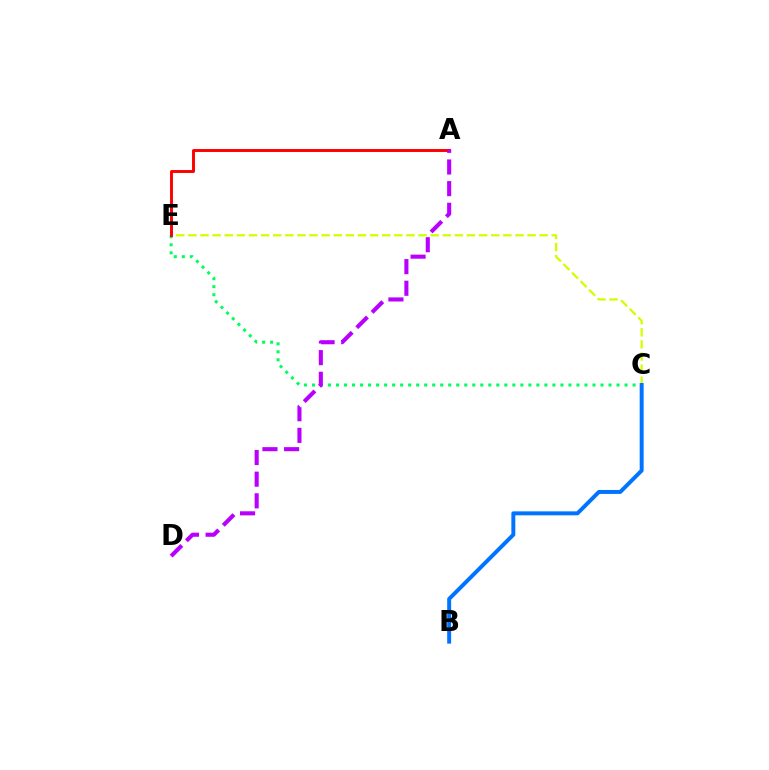{('C', 'E'): [{'color': '#d1ff00', 'line_style': 'dashed', 'thickness': 1.65}, {'color': '#00ff5c', 'line_style': 'dotted', 'thickness': 2.18}], ('A', 'E'): [{'color': '#ff0000', 'line_style': 'solid', 'thickness': 2.11}], ('B', 'C'): [{'color': '#0074ff', 'line_style': 'solid', 'thickness': 2.85}], ('A', 'D'): [{'color': '#b900ff', 'line_style': 'dashed', 'thickness': 2.94}]}